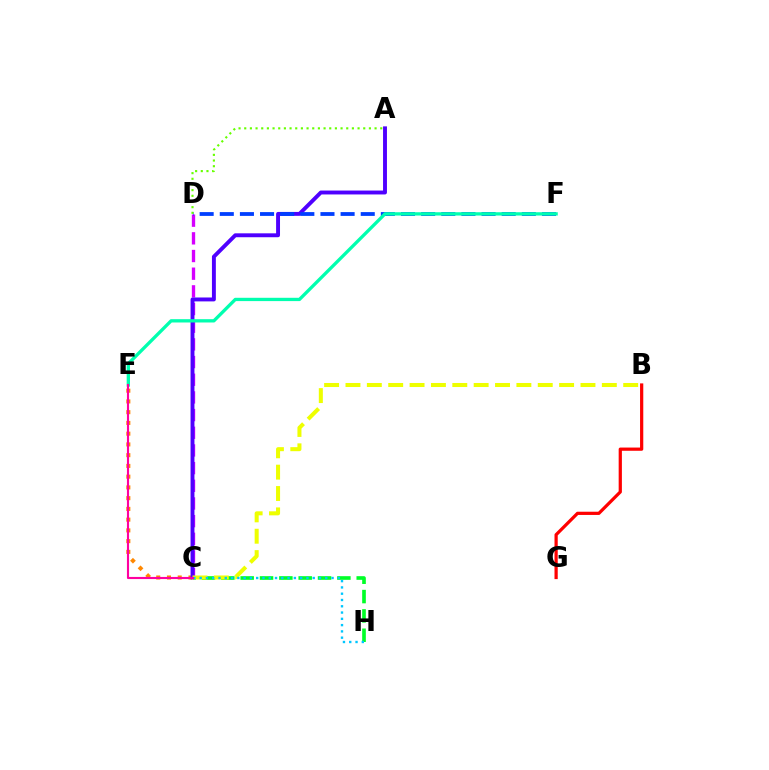{('C', 'E'): [{'color': '#ff8800', 'line_style': 'dotted', 'thickness': 2.92}, {'color': '#ff00a0', 'line_style': 'solid', 'thickness': 1.53}], ('C', 'H'): [{'color': '#00ff27', 'line_style': 'dashed', 'thickness': 2.63}, {'color': '#00c7ff', 'line_style': 'dotted', 'thickness': 1.71}], ('B', 'G'): [{'color': '#ff0000', 'line_style': 'solid', 'thickness': 2.32}], ('C', 'D'): [{'color': '#d600ff', 'line_style': 'dashed', 'thickness': 2.4}], ('A', 'C'): [{'color': '#4f00ff', 'line_style': 'solid', 'thickness': 2.81}], ('B', 'C'): [{'color': '#eeff00', 'line_style': 'dashed', 'thickness': 2.9}], ('D', 'F'): [{'color': '#003fff', 'line_style': 'dashed', 'thickness': 2.74}], ('A', 'D'): [{'color': '#66ff00', 'line_style': 'dotted', 'thickness': 1.54}], ('E', 'F'): [{'color': '#00ffaf', 'line_style': 'solid', 'thickness': 2.38}]}